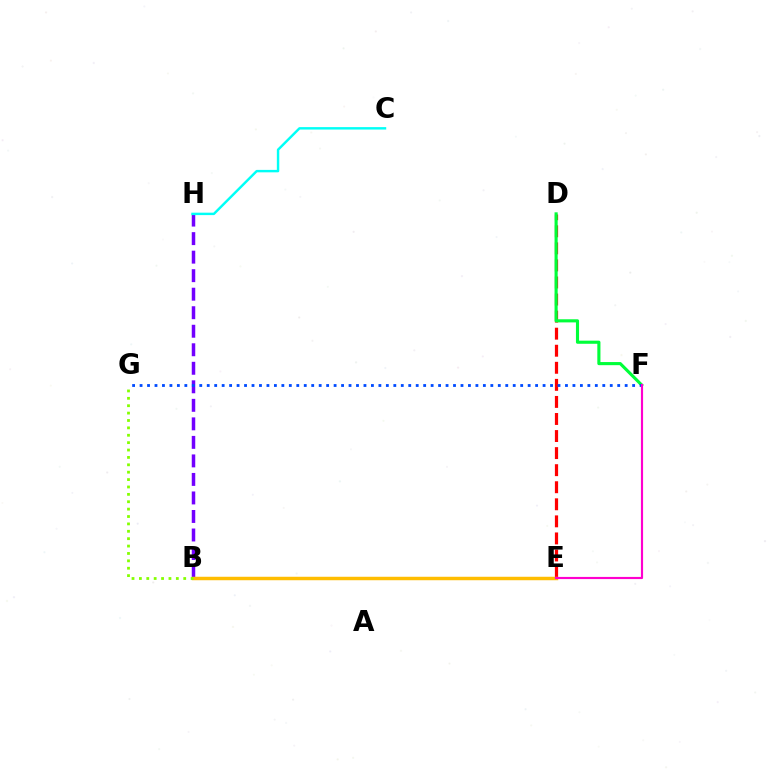{('D', 'E'): [{'color': '#ff0000', 'line_style': 'dashed', 'thickness': 2.32}], ('D', 'F'): [{'color': '#00ff39', 'line_style': 'solid', 'thickness': 2.25}], ('B', 'H'): [{'color': '#7200ff', 'line_style': 'dashed', 'thickness': 2.52}], ('F', 'G'): [{'color': '#004bff', 'line_style': 'dotted', 'thickness': 2.03}], ('B', 'E'): [{'color': '#ffbd00', 'line_style': 'solid', 'thickness': 2.5}], ('B', 'G'): [{'color': '#84ff00', 'line_style': 'dotted', 'thickness': 2.01}], ('C', 'H'): [{'color': '#00fff6', 'line_style': 'solid', 'thickness': 1.75}], ('E', 'F'): [{'color': '#ff00cf', 'line_style': 'solid', 'thickness': 1.55}]}